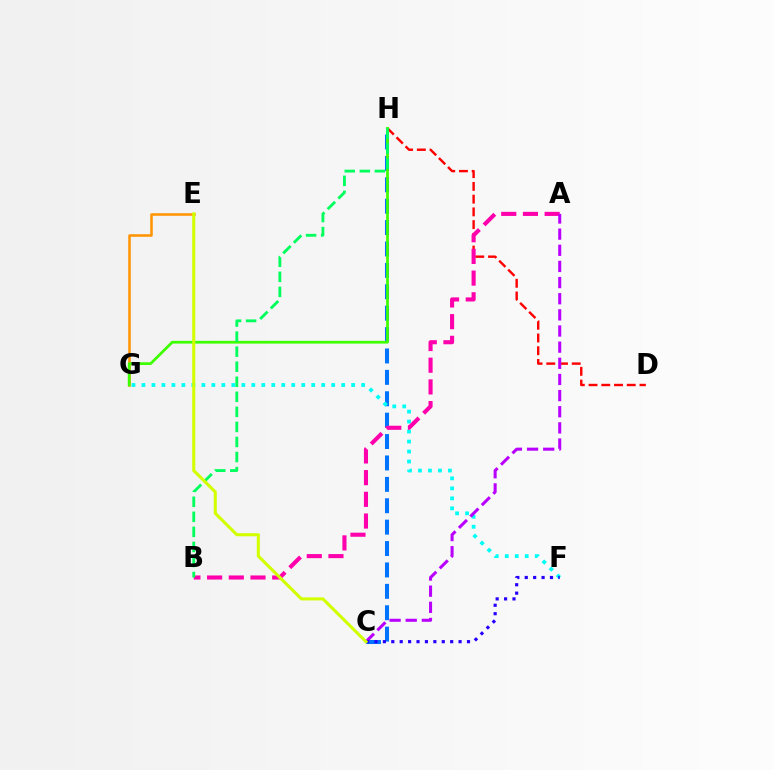{('D', 'H'): [{'color': '#ff0000', 'line_style': 'dashed', 'thickness': 1.73}], ('E', 'G'): [{'color': '#ff9400', 'line_style': 'solid', 'thickness': 1.83}], ('C', 'H'): [{'color': '#0074ff', 'line_style': 'dashed', 'thickness': 2.91}], ('F', 'G'): [{'color': '#00fff6', 'line_style': 'dotted', 'thickness': 2.71}], ('G', 'H'): [{'color': '#3dff00', 'line_style': 'solid', 'thickness': 1.97}], ('A', 'B'): [{'color': '#ff00ac', 'line_style': 'dashed', 'thickness': 2.95}], ('A', 'C'): [{'color': '#b900ff', 'line_style': 'dashed', 'thickness': 2.19}], ('B', 'H'): [{'color': '#00ff5c', 'line_style': 'dashed', 'thickness': 2.04}], ('C', 'F'): [{'color': '#2500ff', 'line_style': 'dotted', 'thickness': 2.29}], ('C', 'E'): [{'color': '#d1ff00', 'line_style': 'solid', 'thickness': 2.22}]}